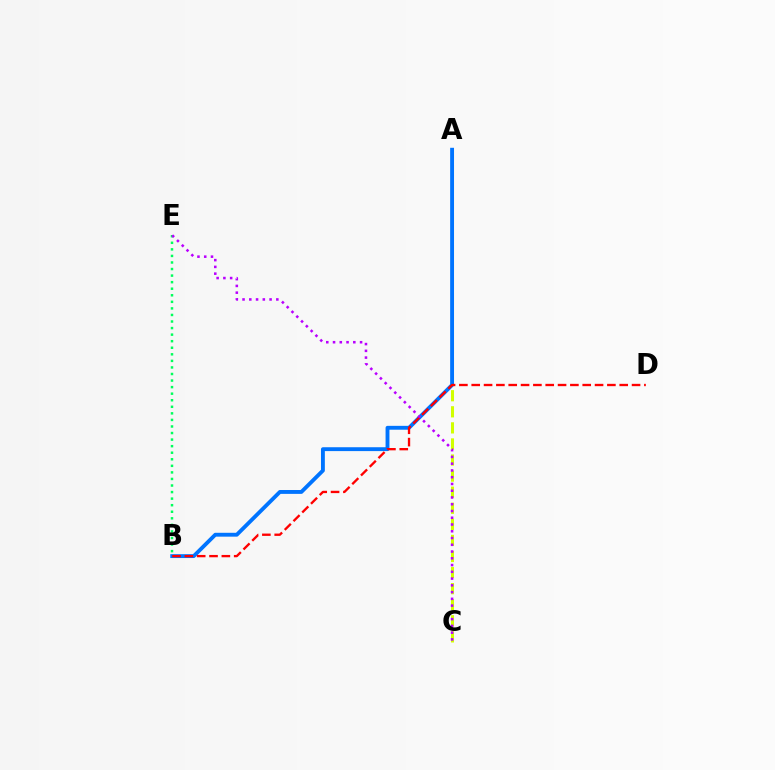{('A', 'C'): [{'color': '#d1ff00', 'line_style': 'dashed', 'thickness': 2.18}], ('B', 'E'): [{'color': '#00ff5c', 'line_style': 'dotted', 'thickness': 1.78}], ('A', 'B'): [{'color': '#0074ff', 'line_style': 'solid', 'thickness': 2.78}], ('B', 'D'): [{'color': '#ff0000', 'line_style': 'dashed', 'thickness': 1.68}], ('C', 'E'): [{'color': '#b900ff', 'line_style': 'dotted', 'thickness': 1.84}]}